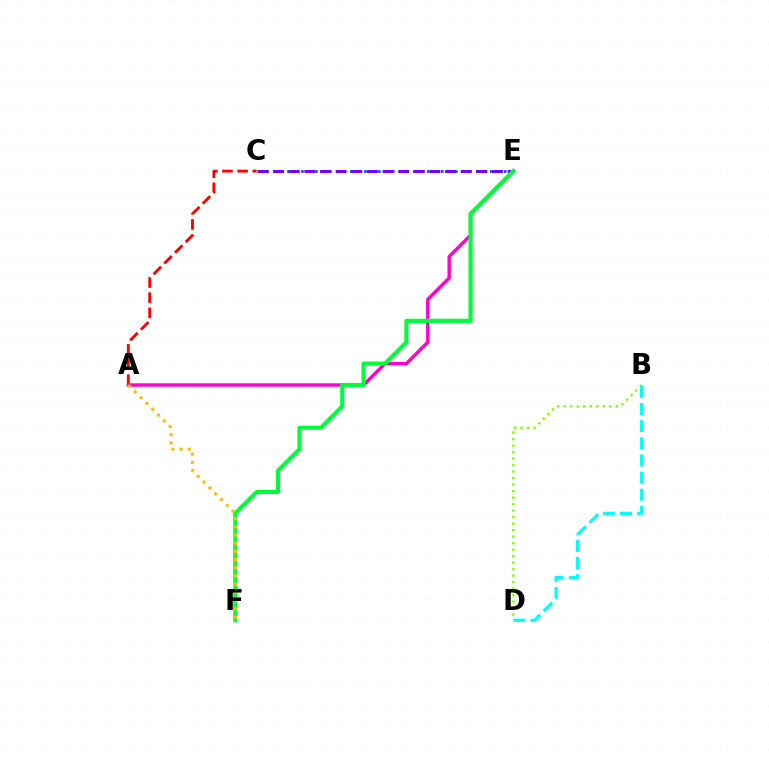{('A', 'C'): [{'color': '#ff0000', 'line_style': 'dashed', 'thickness': 2.06}], ('C', 'E'): [{'color': '#004bff', 'line_style': 'dotted', 'thickness': 1.9}, {'color': '#7200ff', 'line_style': 'dashed', 'thickness': 2.12}], ('A', 'E'): [{'color': '#ff00cf', 'line_style': 'solid', 'thickness': 2.46}], ('B', 'D'): [{'color': '#84ff00', 'line_style': 'dotted', 'thickness': 1.77}, {'color': '#00fff6', 'line_style': 'dashed', 'thickness': 2.33}], ('E', 'F'): [{'color': '#00ff39', 'line_style': 'solid', 'thickness': 2.99}], ('A', 'F'): [{'color': '#ffbd00', 'line_style': 'dotted', 'thickness': 2.23}]}